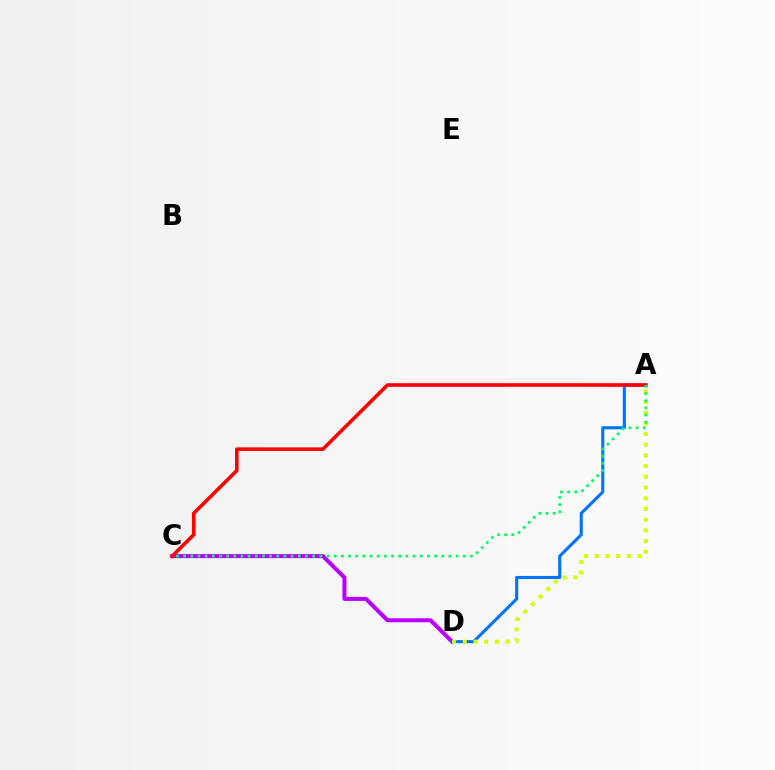{('C', 'D'): [{'color': '#b900ff', 'line_style': 'solid', 'thickness': 2.89}], ('A', 'D'): [{'color': '#0074ff', 'line_style': 'solid', 'thickness': 2.22}, {'color': '#d1ff00', 'line_style': 'dotted', 'thickness': 2.9}], ('A', 'C'): [{'color': '#ff0000', 'line_style': 'solid', 'thickness': 2.59}, {'color': '#00ff5c', 'line_style': 'dotted', 'thickness': 1.95}]}